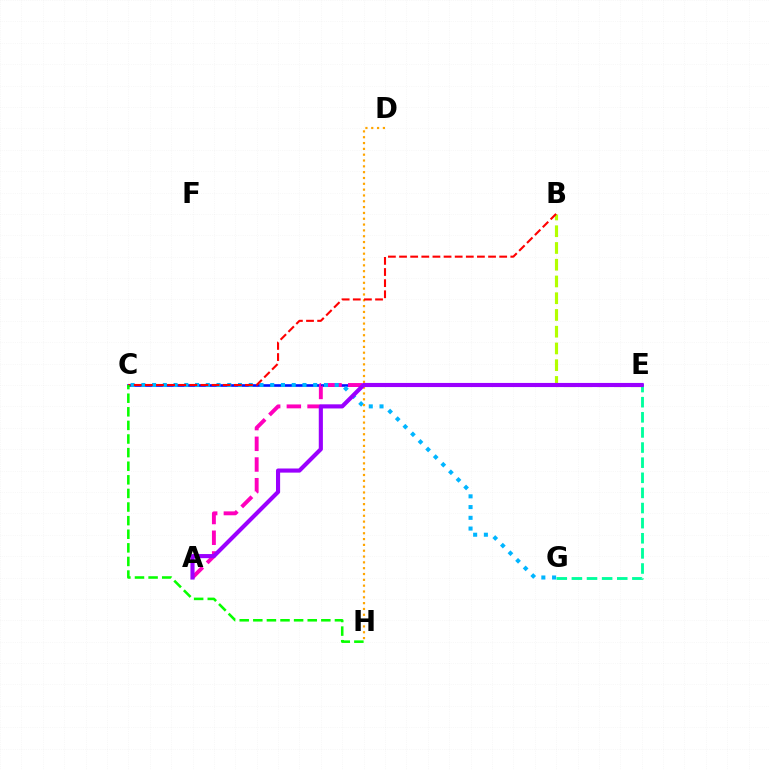{('C', 'E'): [{'color': '#0010ff', 'line_style': 'solid', 'thickness': 1.89}], ('B', 'E'): [{'color': '#b3ff00', 'line_style': 'dashed', 'thickness': 2.27}], ('A', 'E'): [{'color': '#ff00bd', 'line_style': 'dashed', 'thickness': 2.81}, {'color': '#9b00ff', 'line_style': 'solid', 'thickness': 2.97}], ('C', 'G'): [{'color': '#00b5ff', 'line_style': 'dotted', 'thickness': 2.92}], ('D', 'H'): [{'color': '#ffa500', 'line_style': 'dotted', 'thickness': 1.58}], ('B', 'C'): [{'color': '#ff0000', 'line_style': 'dashed', 'thickness': 1.51}], ('E', 'G'): [{'color': '#00ff9d', 'line_style': 'dashed', 'thickness': 2.05}], ('C', 'H'): [{'color': '#08ff00', 'line_style': 'dashed', 'thickness': 1.85}]}